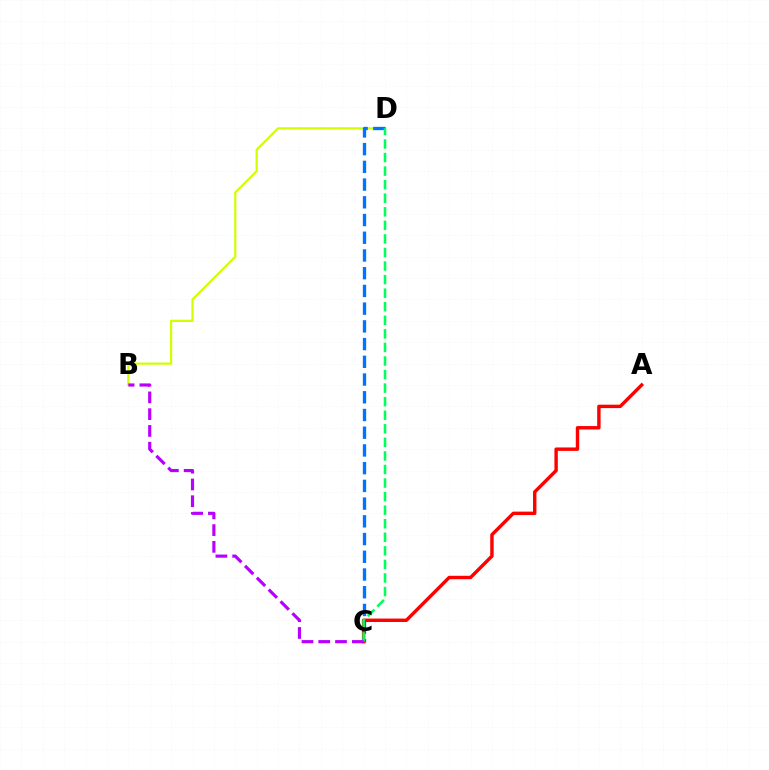{('B', 'D'): [{'color': '#d1ff00', 'line_style': 'solid', 'thickness': 1.59}], ('C', 'D'): [{'color': '#0074ff', 'line_style': 'dashed', 'thickness': 2.41}, {'color': '#00ff5c', 'line_style': 'dashed', 'thickness': 1.84}], ('A', 'C'): [{'color': '#ff0000', 'line_style': 'solid', 'thickness': 2.46}], ('B', 'C'): [{'color': '#b900ff', 'line_style': 'dashed', 'thickness': 2.28}]}